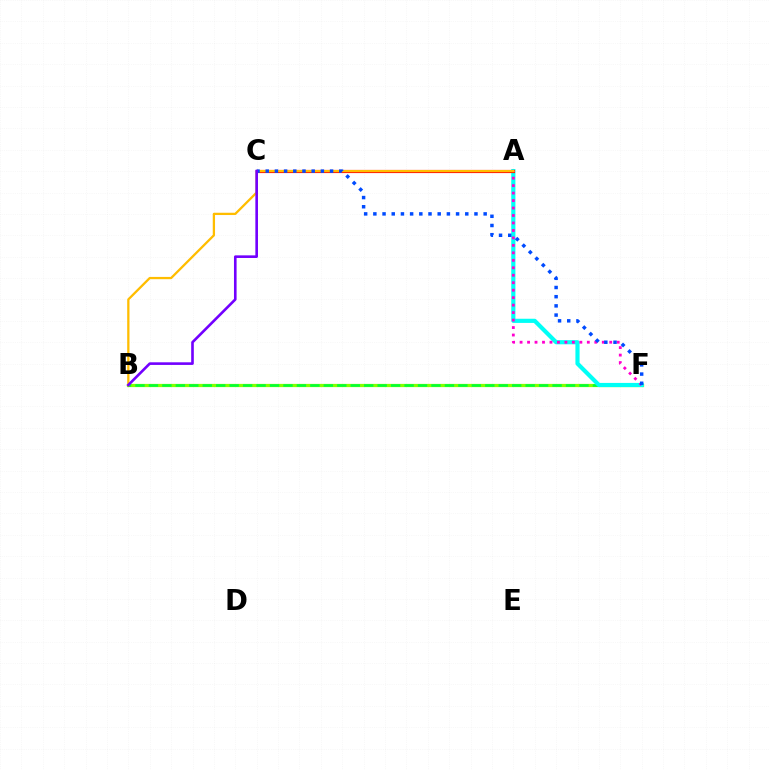{('B', 'F'): [{'color': '#84ff00', 'line_style': 'solid', 'thickness': 2.33}, {'color': '#00ff39', 'line_style': 'dashed', 'thickness': 1.83}], ('A', 'F'): [{'color': '#00fff6', 'line_style': 'solid', 'thickness': 3.0}, {'color': '#ff00cf', 'line_style': 'dotted', 'thickness': 2.03}], ('A', 'C'): [{'color': '#ff0000', 'line_style': 'solid', 'thickness': 2.27}], ('A', 'B'): [{'color': '#ffbd00', 'line_style': 'solid', 'thickness': 1.64}], ('C', 'F'): [{'color': '#004bff', 'line_style': 'dotted', 'thickness': 2.5}], ('B', 'C'): [{'color': '#7200ff', 'line_style': 'solid', 'thickness': 1.89}]}